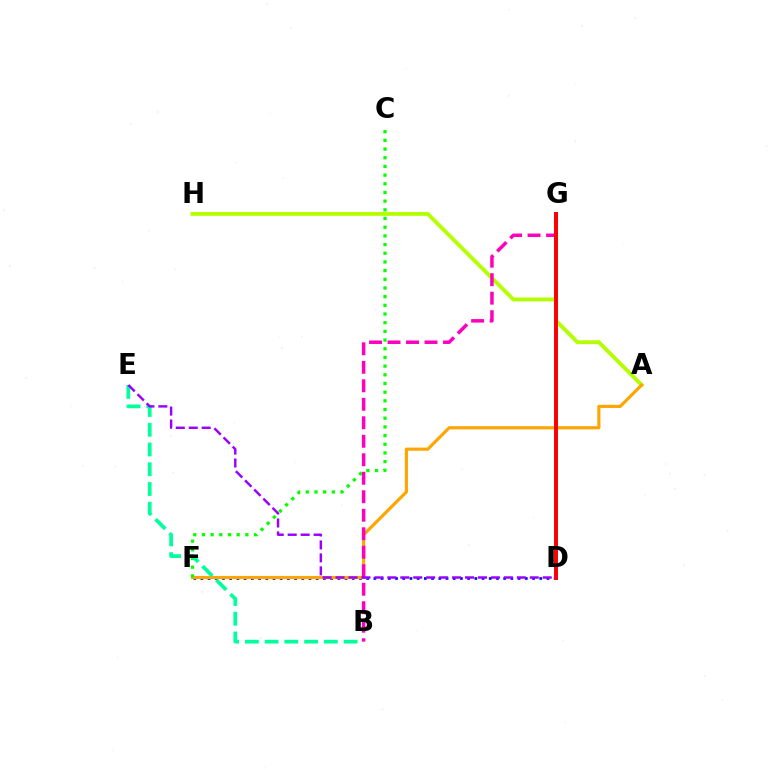{('D', 'F'): [{'color': '#0010ff', 'line_style': 'dotted', 'thickness': 1.96}], ('A', 'H'): [{'color': '#b3ff00', 'line_style': 'solid', 'thickness': 2.78}], ('A', 'F'): [{'color': '#ffa500', 'line_style': 'solid', 'thickness': 2.26}], ('D', 'G'): [{'color': '#00b5ff', 'line_style': 'solid', 'thickness': 2.85}, {'color': '#ff0000', 'line_style': 'solid', 'thickness': 2.81}], ('C', 'F'): [{'color': '#08ff00', 'line_style': 'dotted', 'thickness': 2.36}], ('B', 'G'): [{'color': '#ff00bd', 'line_style': 'dashed', 'thickness': 2.51}], ('B', 'E'): [{'color': '#00ff9d', 'line_style': 'dashed', 'thickness': 2.68}], ('D', 'E'): [{'color': '#9b00ff', 'line_style': 'dashed', 'thickness': 1.76}]}